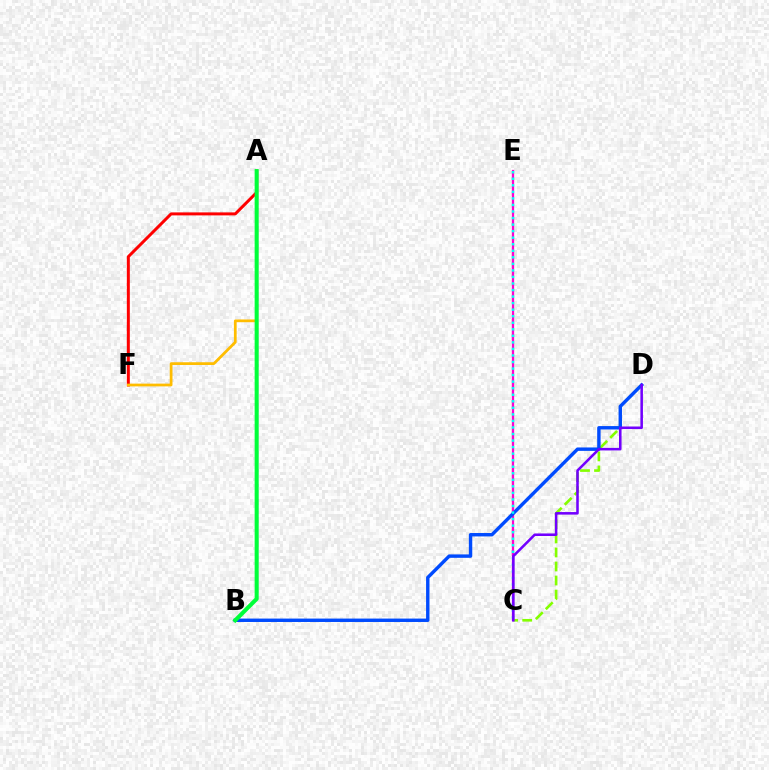{('A', 'F'): [{'color': '#ff0000', 'line_style': 'solid', 'thickness': 2.15}, {'color': '#ffbd00', 'line_style': 'solid', 'thickness': 1.98}], ('C', 'D'): [{'color': '#84ff00', 'line_style': 'dashed', 'thickness': 1.91}, {'color': '#7200ff', 'line_style': 'solid', 'thickness': 1.83}], ('C', 'E'): [{'color': '#ff00cf', 'line_style': 'solid', 'thickness': 1.64}, {'color': '#00fff6', 'line_style': 'dotted', 'thickness': 1.78}], ('B', 'D'): [{'color': '#004bff', 'line_style': 'solid', 'thickness': 2.45}], ('A', 'B'): [{'color': '#00ff39', 'line_style': 'solid', 'thickness': 2.92}]}